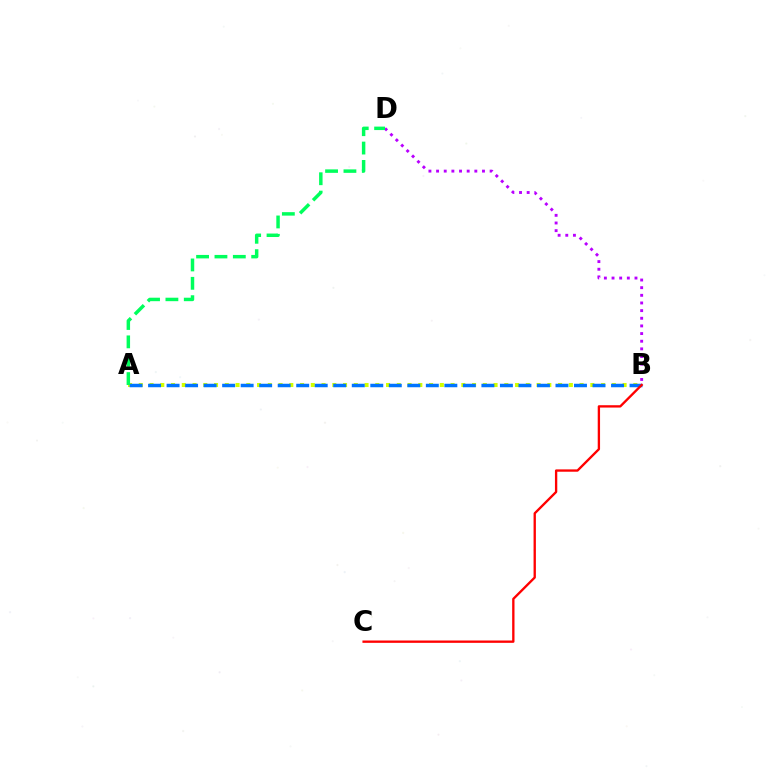{('A', 'B'): [{'color': '#d1ff00', 'line_style': 'dotted', 'thickness': 2.92}, {'color': '#0074ff', 'line_style': 'dashed', 'thickness': 2.52}], ('B', 'D'): [{'color': '#b900ff', 'line_style': 'dotted', 'thickness': 2.08}], ('A', 'D'): [{'color': '#00ff5c', 'line_style': 'dashed', 'thickness': 2.49}], ('B', 'C'): [{'color': '#ff0000', 'line_style': 'solid', 'thickness': 1.68}]}